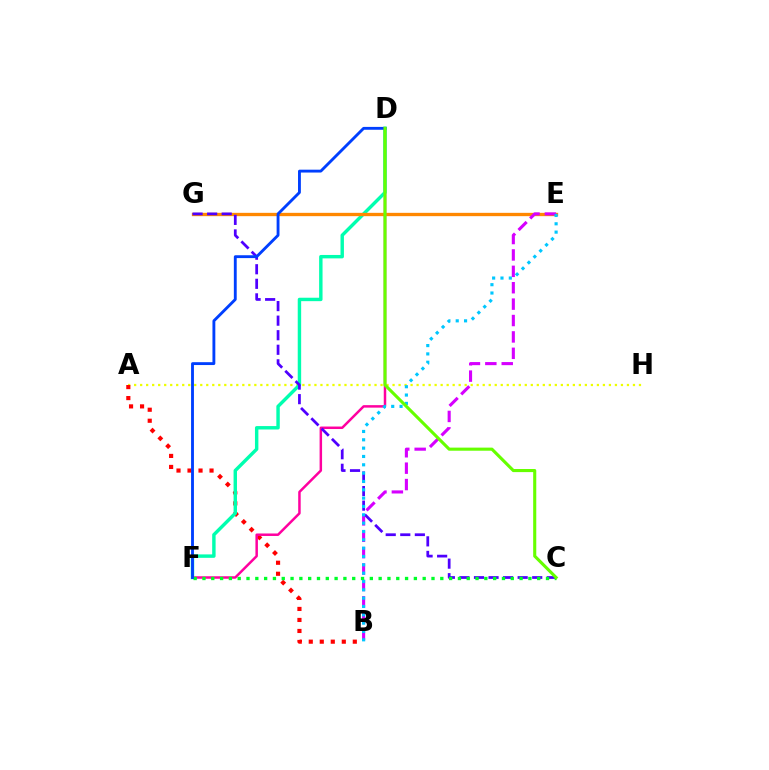{('A', 'H'): [{'color': '#eeff00', 'line_style': 'dotted', 'thickness': 1.63}], ('A', 'B'): [{'color': '#ff0000', 'line_style': 'dotted', 'thickness': 2.99}], ('D', 'F'): [{'color': '#ff00a0', 'line_style': 'solid', 'thickness': 1.79}, {'color': '#00ffaf', 'line_style': 'solid', 'thickness': 2.46}, {'color': '#003fff', 'line_style': 'solid', 'thickness': 2.06}], ('E', 'G'): [{'color': '#ff8800', 'line_style': 'solid', 'thickness': 2.39}], ('B', 'E'): [{'color': '#d600ff', 'line_style': 'dashed', 'thickness': 2.23}, {'color': '#00c7ff', 'line_style': 'dotted', 'thickness': 2.26}], ('C', 'G'): [{'color': '#4f00ff', 'line_style': 'dashed', 'thickness': 1.98}], ('C', 'F'): [{'color': '#00ff27', 'line_style': 'dotted', 'thickness': 2.39}], ('C', 'D'): [{'color': '#66ff00', 'line_style': 'solid', 'thickness': 2.23}]}